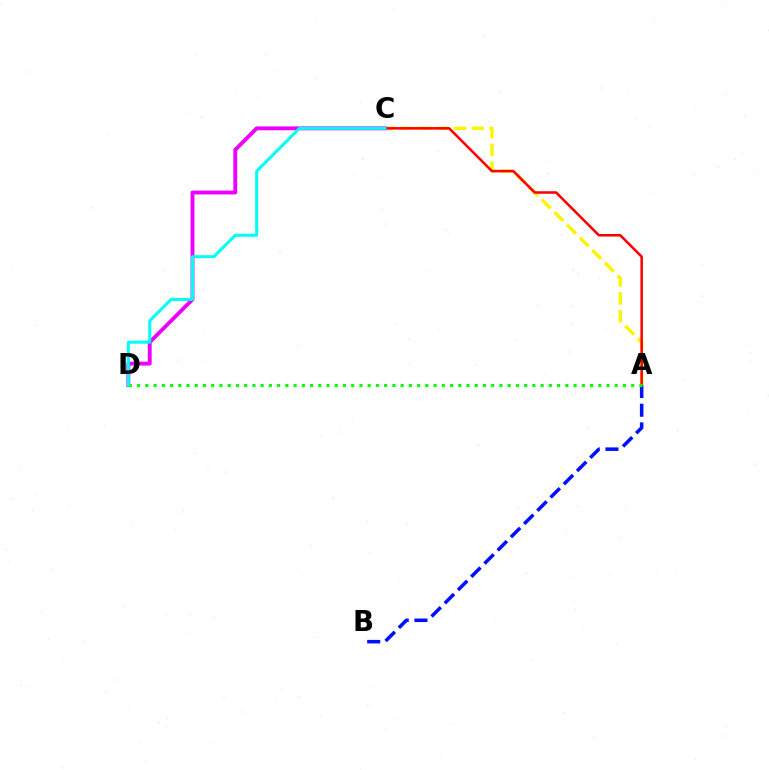{('A', 'C'): [{'color': '#fcf500', 'line_style': 'dashed', 'thickness': 2.42}, {'color': '#ff0000', 'line_style': 'solid', 'thickness': 1.83}], ('A', 'B'): [{'color': '#0010ff', 'line_style': 'dashed', 'thickness': 2.54}], ('C', 'D'): [{'color': '#ee00ff', 'line_style': 'solid', 'thickness': 2.79}, {'color': '#00fff6', 'line_style': 'solid', 'thickness': 2.17}], ('A', 'D'): [{'color': '#08ff00', 'line_style': 'dotted', 'thickness': 2.24}]}